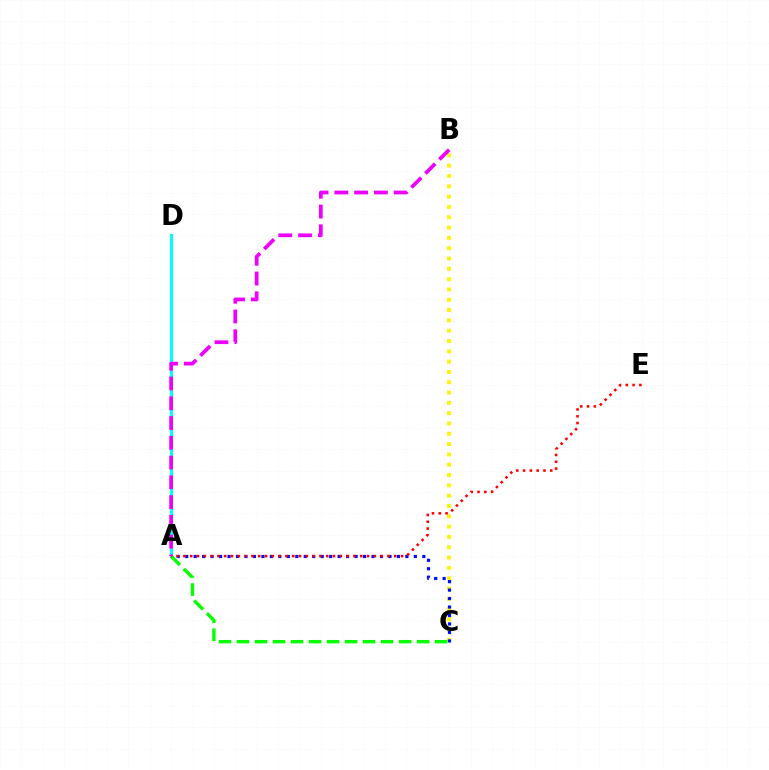{('B', 'C'): [{'color': '#fcf500', 'line_style': 'dotted', 'thickness': 2.8}], ('A', 'D'): [{'color': '#00fff6', 'line_style': 'solid', 'thickness': 2.23}], ('A', 'C'): [{'color': '#0010ff', 'line_style': 'dotted', 'thickness': 2.3}, {'color': '#08ff00', 'line_style': 'dashed', 'thickness': 2.45}], ('A', 'E'): [{'color': '#ff0000', 'line_style': 'dotted', 'thickness': 1.85}], ('A', 'B'): [{'color': '#ee00ff', 'line_style': 'dashed', 'thickness': 2.69}]}